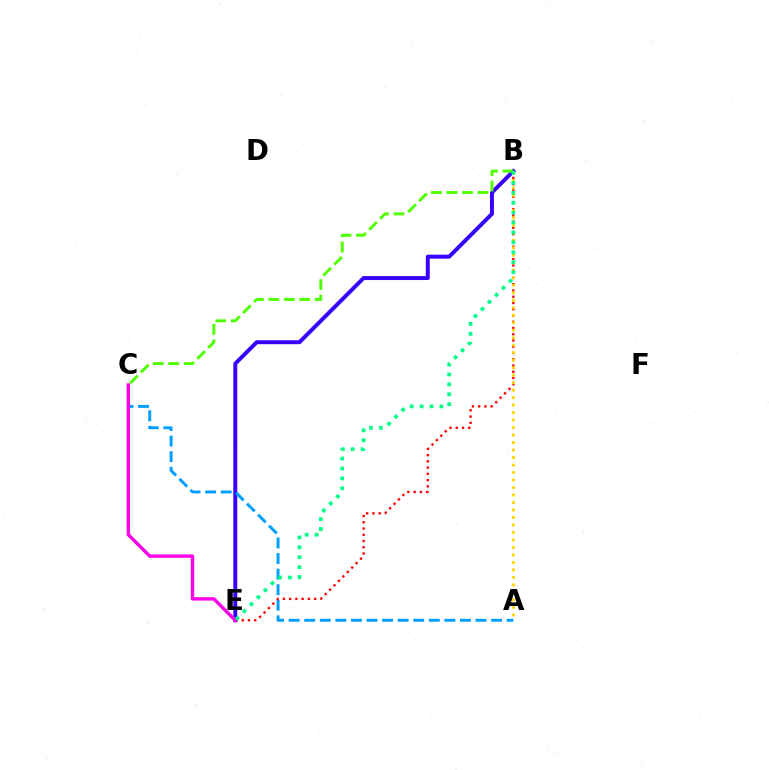{('B', 'E'): [{'color': '#3700ff', 'line_style': 'solid', 'thickness': 2.84}, {'color': '#ff0000', 'line_style': 'dotted', 'thickness': 1.7}, {'color': '#00ff86', 'line_style': 'dotted', 'thickness': 2.69}], ('A', 'C'): [{'color': '#009eff', 'line_style': 'dashed', 'thickness': 2.12}], ('A', 'B'): [{'color': '#ffd500', 'line_style': 'dotted', 'thickness': 2.04}], ('B', 'C'): [{'color': '#4fff00', 'line_style': 'dashed', 'thickness': 2.1}], ('C', 'E'): [{'color': '#ff00ed', 'line_style': 'solid', 'thickness': 2.44}]}